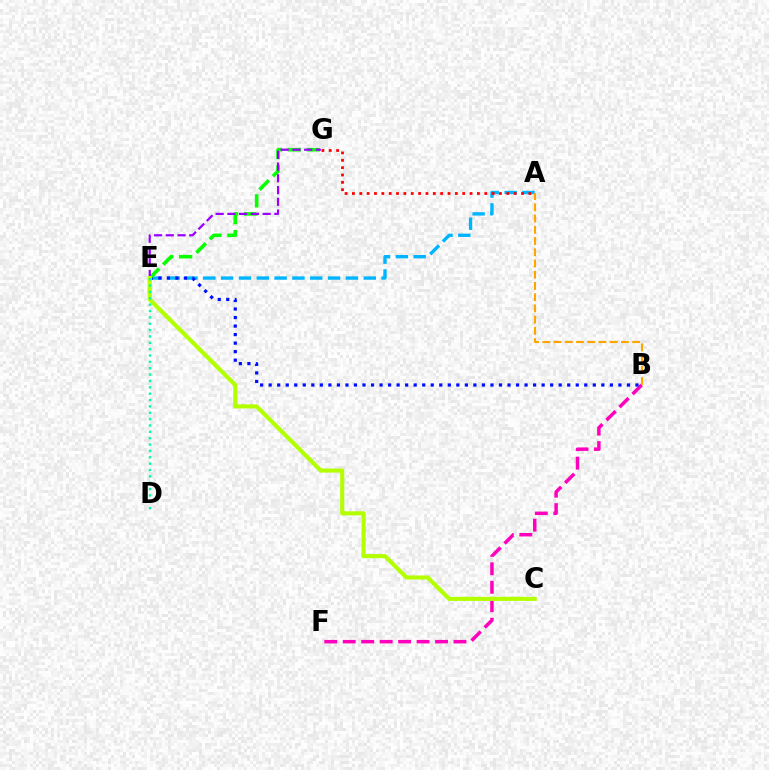{('B', 'F'): [{'color': '#ff00bd', 'line_style': 'dashed', 'thickness': 2.51}], ('A', 'E'): [{'color': '#00b5ff', 'line_style': 'dashed', 'thickness': 2.42}], ('B', 'E'): [{'color': '#0010ff', 'line_style': 'dotted', 'thickness': 2.32}], ('E', 'G'): [{'color': '#08ff00', 'line_style': 'dashed', 'thickness': 2.59}, {'color': '#9b00ff', 'line_style': 'dashed', 'thickness': 1.6}], ('A', 'G'): [{'color': '#ff0000', 'line_style': 'dotted', 'thickness': 2.0}], ('A', 'B'): [{'color': '#ffa500', 'line_style': 'dashed', 'thickness': 1.53}], ('C', 'E'): [{'color': '#b3ff00', 'line_style': 'solid', 'thickness': 2.94}], ('D', 'E'): [{'color': '#00ff9d', 'line_style': 'dotted', 'thickness': 1.73}]}